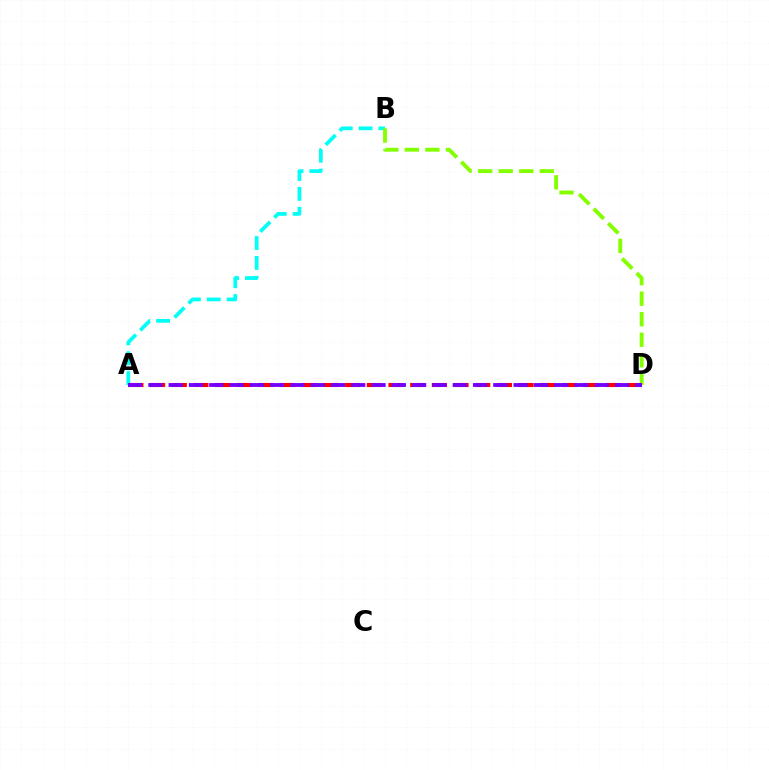{('A', 'B'): [{'color': '#00fff6', 'line_style': 'dashed', 'thickness': 2.7}], ('B', 'D'): [{'color': '#84ff00', 'line_style': 'dashed', 'thickness': 2.79}], ('A', 'D'): [{'color': '#ff0000', 'line_style': 'dashed', 'thickness': 2.94}, {'color': '#7200ff', 'line_style': 'dashed', 'thickness': 2.76}]}